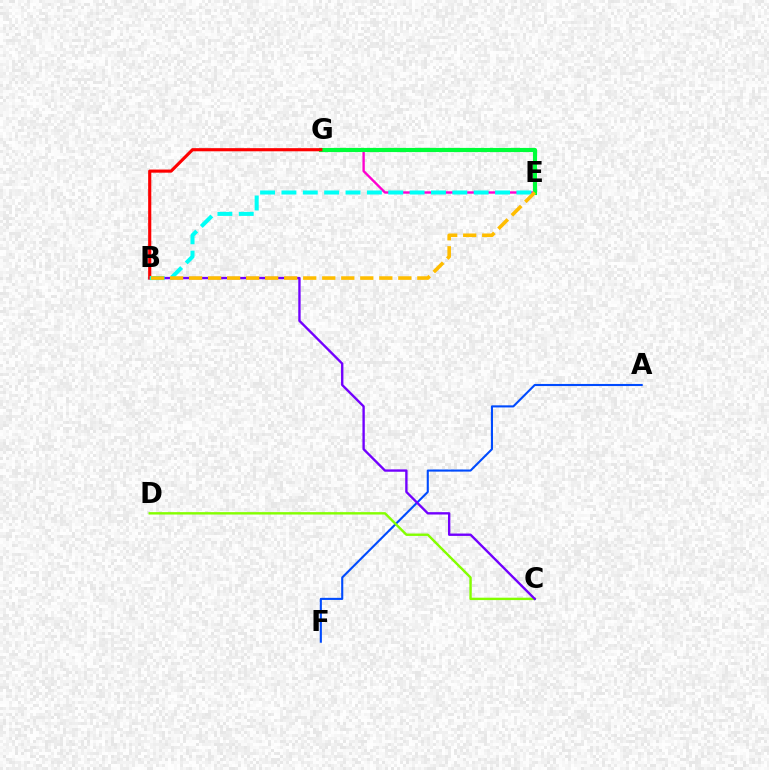{('A', 'F'): [{'color': '#004bff', 'line_style': 'solid', 'thickness': 1.51}], ('C', 'D'): [{'color': '#84ff00', 'line_style': 'solid', 'thickness': 1.73}], ('E', 'G'): [{'color': '#ff00cf', 'line_style': 'solid', 'thickness': 1.7}, {'color': '#00ff39', 'line_style': 'solid', 'thickness': 2.98}], ('B', 'C'): [{'color': '#7200ff', 'line_style': 'solid', 'thickness': 1.7}], ('B', 'G'): [{'color': '#ff0000', 'line_style': 'solid', 'thickness': 2.26}], ('B', 'E'): [{'color': '#00fff6', 'line_style': 'dashed', 'thickness': 2.9}, {'color': '#ffbd00', 'line_style': 'dashed', 'thickness': 2.58}]}